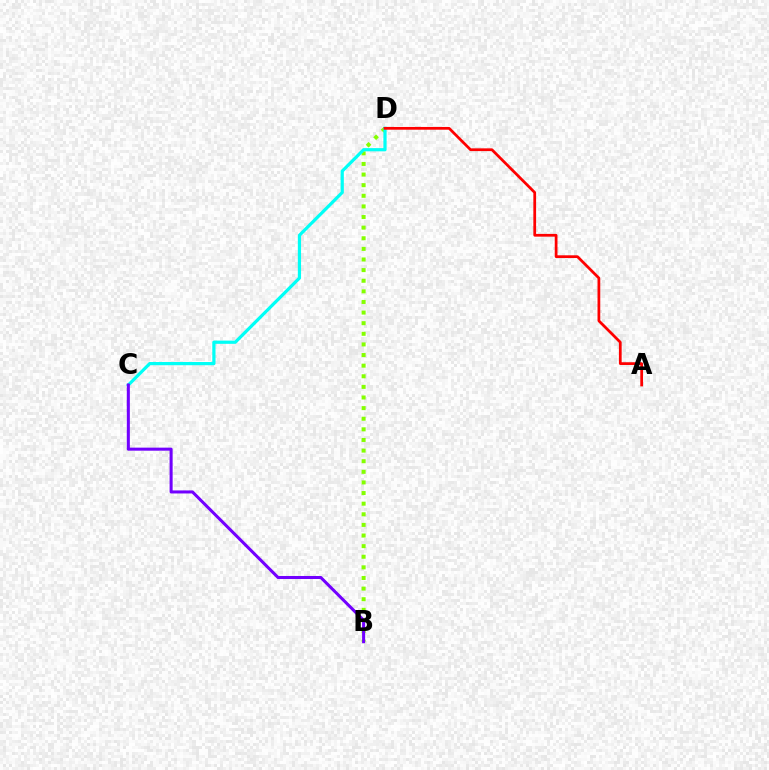{('B', 'D'): [{'color': '#84ff00', 'line_style': 'dotted', 'thickness': 2.88}], ('C', 'D'): [{'color': '#00fff6', 'line_style': 'solid', 'thickness': 2.31}], ('B', 'C'): [{'color': '#7200ff', 'line_style': 'solid', 'thickness': 2.19}], ('A', 'D'): [{'color': '#ff0000', 'line_style': 'solid', 'thickness': 1.98}]}